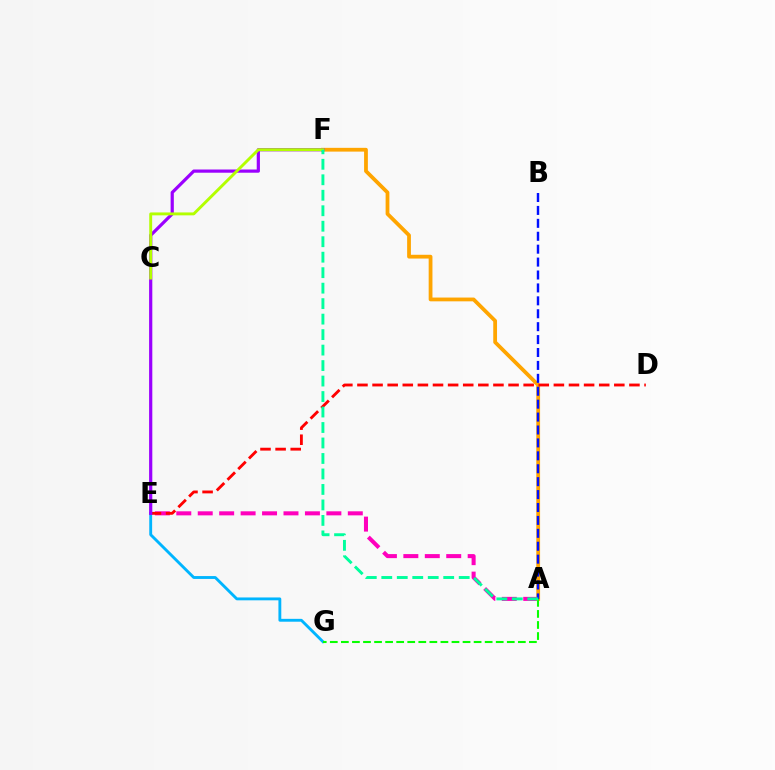{('E', 'G'): [{'color': '#00b5ff', 'line_style': 'solid', 'thickness': 2.06}], ('A', 'E'): [{'color': '#ff00bd', 'line_style': 'dashed', 'thickness': 2.91}], ('A', 'F'): [{'color': '#ffa500', 'line_style': 'solid', 'thickness': 2.72}, {'color': '#00ff9d', 'line_style': 'dashed', 'thickness': 2.1}], ('A', 'G'): [{'color': '#08ff00', 'line_style': 'dashed', 'thickness': 1.5}], ('D', 'E'): [{'color': '#ff0000', 'line_style': 'dashed', 'thickness': 2.05}], ('A', 'B'): [{'color': '#0010ff', 'line_style': 'dashed', 'thickness': 1.75}], ('E', 'F'): [{'color': '#9b00ff', 'line_style': 'solid', 'thickness': 2.31}], ('C', 'F'): [{'color': '#b3ff00', 'line_style': 'solid', 'thickness': 2.09}]}